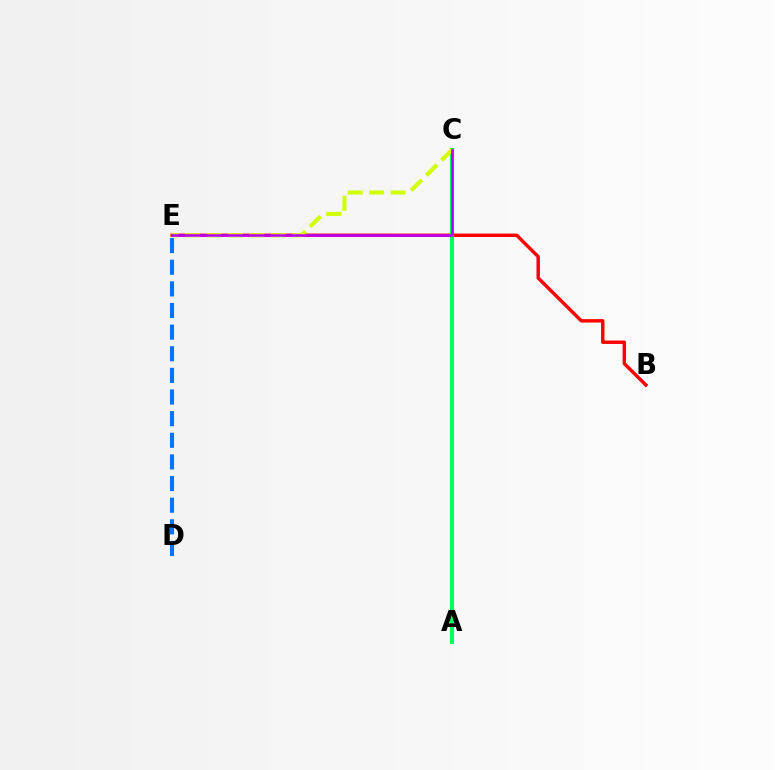{('B', 'E'): [{'color': '#ff0000', 'line_style': 'solid', 'thickness': 2.47}], ('A', 'C'): [{'color': '#00ff5c', 'line_style': 'solid', 'thickness': 2.97}], ('D', 'E'): [{'color': '#0074ff', 'line_style': 'dashed', 'thickness': 2.94}], ('C', 'E'): [{'color': '#d1ff00', 'line_style': 'dashed', 'thickness': 2.91}, {'color': '#b900ff', 'line_style': 'solid', 'thickness': 1.85}]}